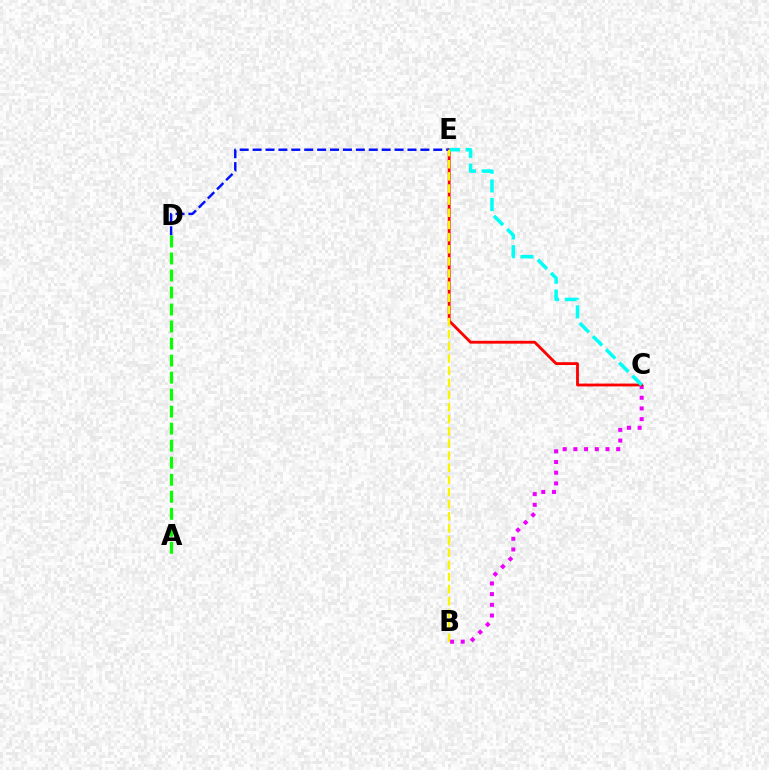{('D', 'E'): [{'color': '#0010ff', 'line_style': 'dashed', 'thickness': 1.75}], ('B', 'C'): [{'color': '#ee00ff', 'line_style': 'dotted', 'thickness': 2.91}], ('A', 'D'): [{'color': '#08ff00', 'line_style': 'dashed', 'thickness': 2.31}], ('C', 'E'): [{'color': '#ff0000', 'line_style': 'solid', 'thickness': 2.04}, {'color': '#00fff6', 'line_style': 'dashed', 'thickness': 2.53}], ('B', 'E'): [{'color': '#fcf500', 'line_style': 'dashed', 'thickness': 1.65}]}